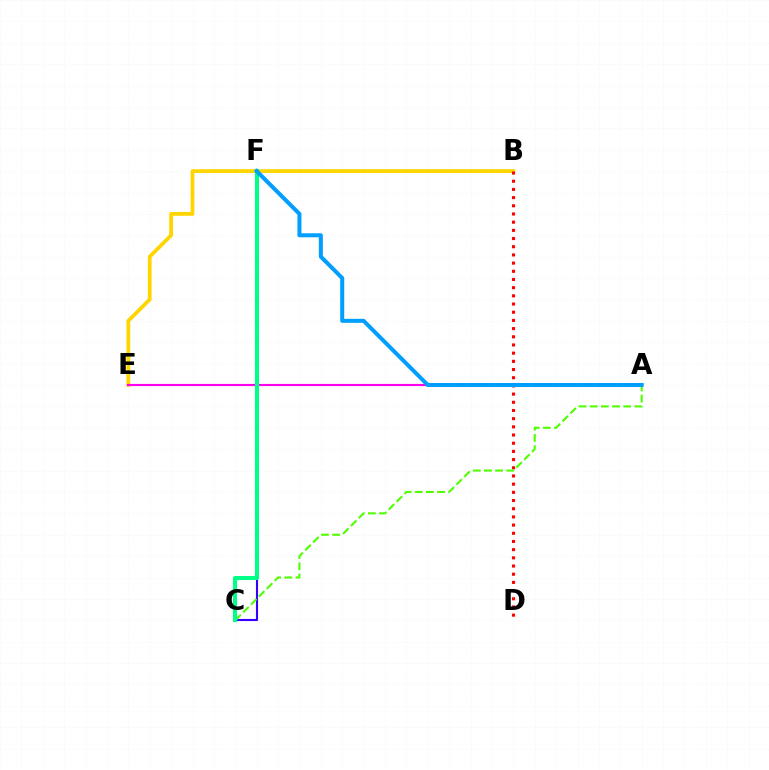{('B', 'E'): [{'color': '#ffd500', 'line_style': 'solid', 'thickness': 2.72}], ('A', 'E'): [{'color': '#ff00ed', 'line_style': 'solid', 'thickness': 1.56}], ('C', 'F'): [{'color': '#3700ff', 'line_style': 'solid', 'thickness': 1.52}, {'color': '#00ff86', 'line_style': 'solid', 'thickness': 2.93}], ('B', 'D'): [{'color': '#ff0000', 'line_style': 'dotted', 'thickness': 2.22}], ('A', 'C'): [{'color': '#4fff00', 'line_style': 'dashed', 'thickness': 1.51}], ('A', 'F'): [{'color': '#009eff', 'line_style': 'solid', 'thickness': 2.89}]}